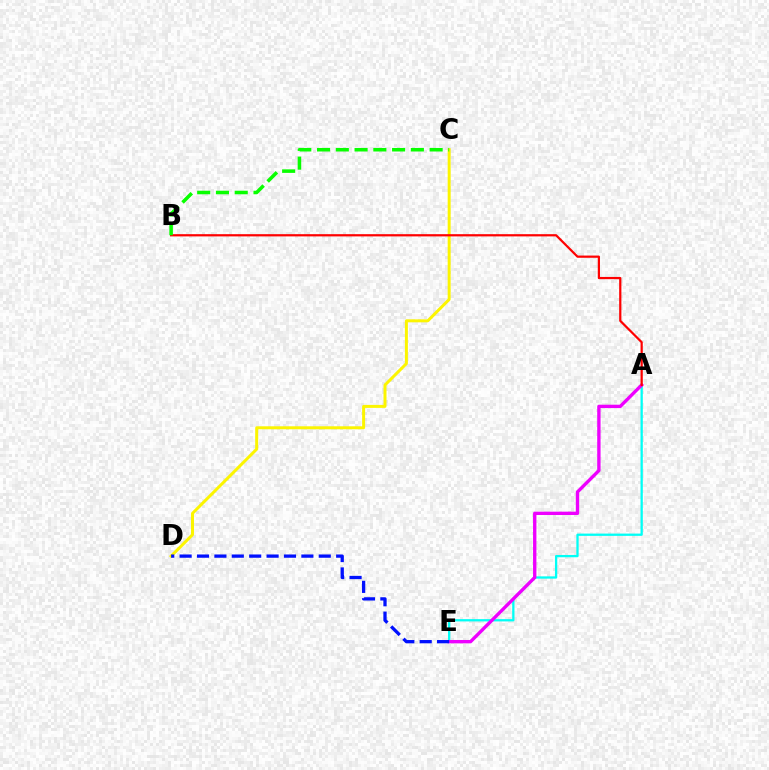{('C', 'D'): [{'color': '#fcf500', 'line_style': 'solid', 'thickness': 2.15}], ('A', 'E'): [{'color': '#00fff6', 'line_style': 'solid', 'thickness': 1.64}, {'color': '#ee00ff', 'line_style': 'solid', 'thickness': 2.42}], ('A', 'B'): [{'color': '#ff0000', 'line_style': 'solid', 'thickness': 1.6}], ('D', 'E'): [{'color': '#0010ff', 'line_style': 'dashed', 'thickness': 2.36}], ('B', 'C'): [{'color': '#08ff00', 'line_style': 'dashed', 'thickness': 2.55}]}